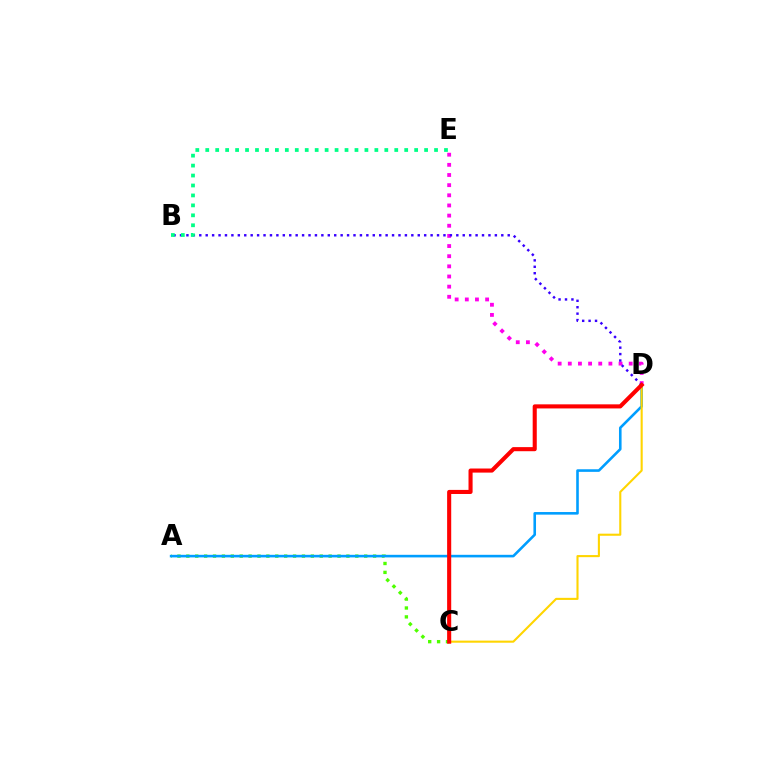{('A', 'C'): [{'color': '#4fff00', 'line_style': 'dotted', 'thickness': 2.42}], ('D', 'E'): [{'color': '#ff00ed', 'line_style': 'dotted', 'thickness': 2.76}], ('A', 'D'): [{'color': '#009eff', 'line_style': 'solid', 'thickness': 1.87}], ('C', 'D'): [{'color': '#ffd500', 'line_style': 'solid', 'thickness': 1.51}, {'color': '#ff0000', 'line_style': 'solid', 'thickness': 2.94}], ('B', 'D'): [{'color': '#3700ff', 'line_style': 'dotted', 'thickness': 1.75}], ('B', 'E'): [{'color': '#00ff86', 'line_style': 'dotted', 'thickness': 2.7}]}